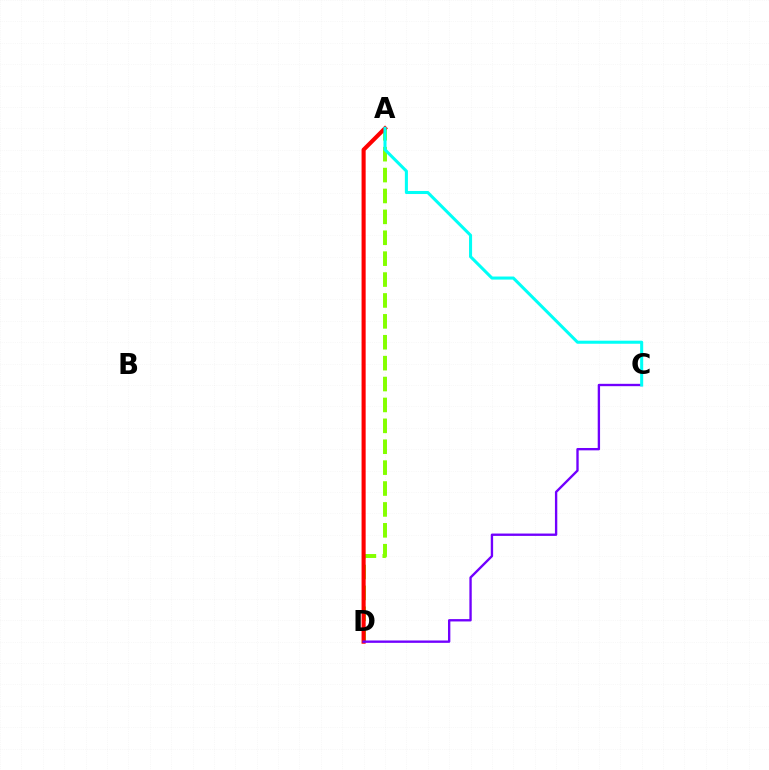{('A', 'D'): [{'color': '#84ff00', 'line_style': 'dashed', 'thickness': 2.84}, {'color': '#ff0000', 'line_style': 'solid', 'thickness': 2.95}], ('C', 'D'): [{'color': '#7200ff', 'line_style': 'solid', 'thickness': 1.7}], ('A', 'C'): [{'color': '#00fff6', 'line_style': 'solid', 'thickness': 2.2}]}